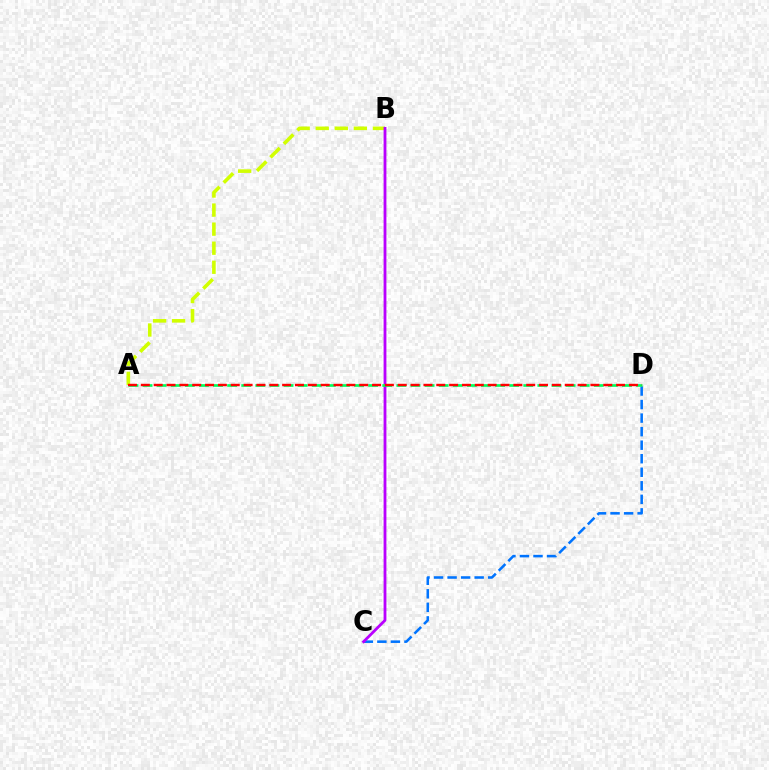{('C', 'D'): [{'color': '#0074ff', 'line_style': 'dashed', 'thickness': 1.84}], ('A', 'B'): [{'color': '#d1ff00', 'line_style': 'dashed', 'thickness': 2.59}], ('B', 'C'): [{'color': '#b900ff', 'line_style': 'solid', 'thickness': 2.03}], ('A', 'D'): [{'color': '#00ff5c', 'line_style': 'dashed', 'thickness': 1.92}, {'color': '#ff0000', 'line_style': 'dashed', 'thickness': 1.75}]}